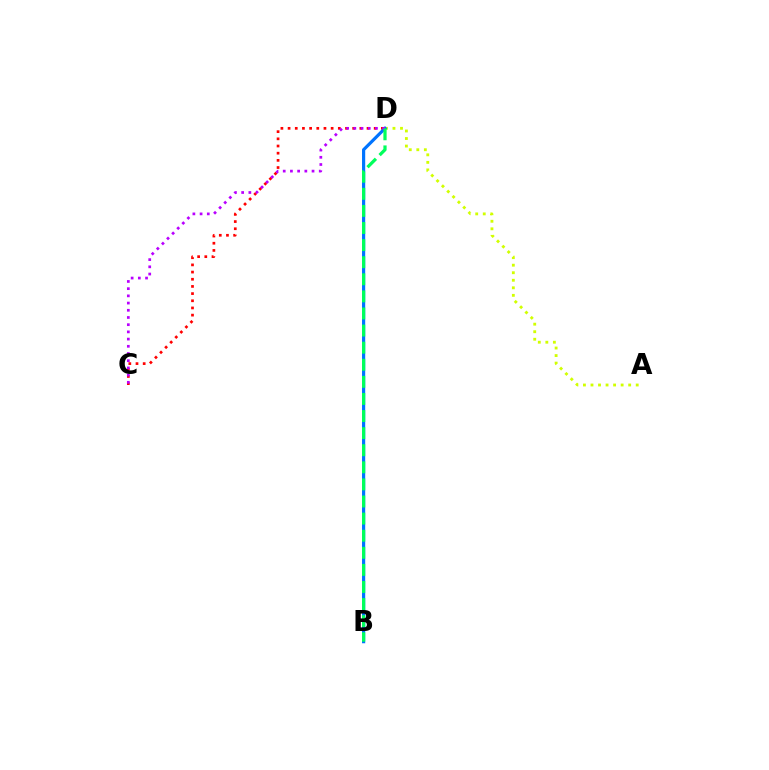{('C', 'D'): [{'color': '#ff0000', 'line_style': 'dotted', 'thickness': 1.95}, {'color': '#b900ff', 'line_style': 'dotted', 'thickness': 1.96}], ('A', 'D'): [{'color': '#d1ff00', 'line_style': 'dotted', 'thickness': 2.05}], ('B', 'D'): [{'color': '#0074ff', 'line_style': 'solid', 'thickness': 2.29}, {'color': '#00ff5c', 'line_style': 'dashed', 'thickness': 2.32}]}